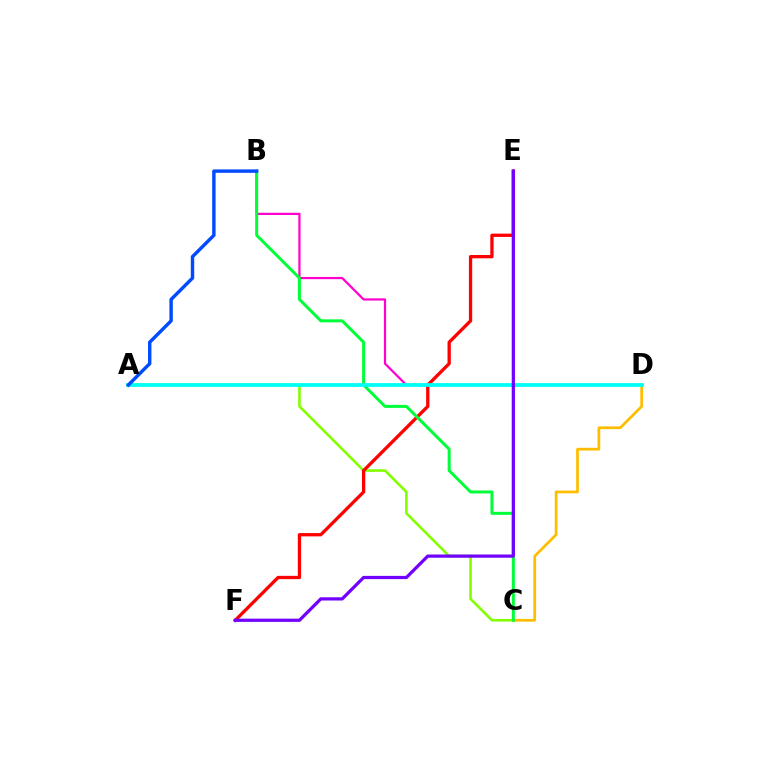{('A', 'C'): [{'color': '#84ff00', 'line_style': 'solid', 'thickness': 1.88}], ('E', 'F'): [{'color': '#ff0000', 'line_style': 'solid', 'thickness': 2.37}, {'color': '#7200ff', 'line_style': 'solid', 'thickness': 2.33}], ('B', 'D'): [{'color': '#ff00cf', 'line_style': 'solid', 'thickness': 1.6}], ('C', 'D'): [{'color': '#ffbd00', 'line_style': 'solid', 'thickness': 1.97}], ('B', 'C'): [{'color': '#00ff39', 'line_style': 'solid', 'thickness': 2.16}], ('A', 'D'): [{'color': '#00fff6', 'line_style': 'solid', 'thickness': 2.72}], ('A', 'B'): [{'color': '#004bff', 'line_style': 'solid', 'thickness': 2.47}]}